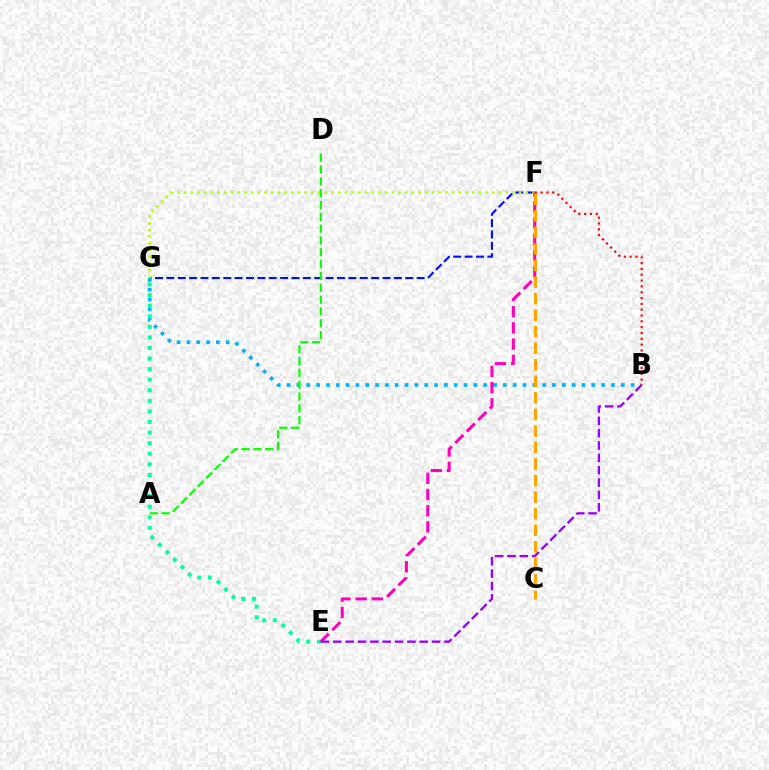{('F', 'G'): [{'color': '#0010ff', 'line_style': 'dashed', 'thickness': 1.55}, {'color': '#b3ff00', 'line_style': 'dotted', 'thickness': 1.82}], ('B', 'G'): [{'color': '#00b5ff', 'line_style': 'dotted', 'thickness': 2.67}], ('E', 'G'): [{'color': '#00ff9d', 'line_style': 'dotted', 'thickness': 2.88}], ('E', 'F'): [{'color': '#ff00bd', 'line_style': 'dashed', 'thickness': 2.2}], ('B', 'E'): [{'color': '#9b00ff', 'line_style': 'dashed', 'thickness': 1.68}], ('A', 'D'): [{'color': '#08ff00', 'line_style': 'dashed', 'thickness': 1.61}], ('B', 'F'): [{'color': '#ff0000', 'line_style': 'dotted', 'thickness': 1.58}], ('C', 'F'): [{'color': '#ffa500', 'line_style': 'dashed', 'thickness': 2.25}]}